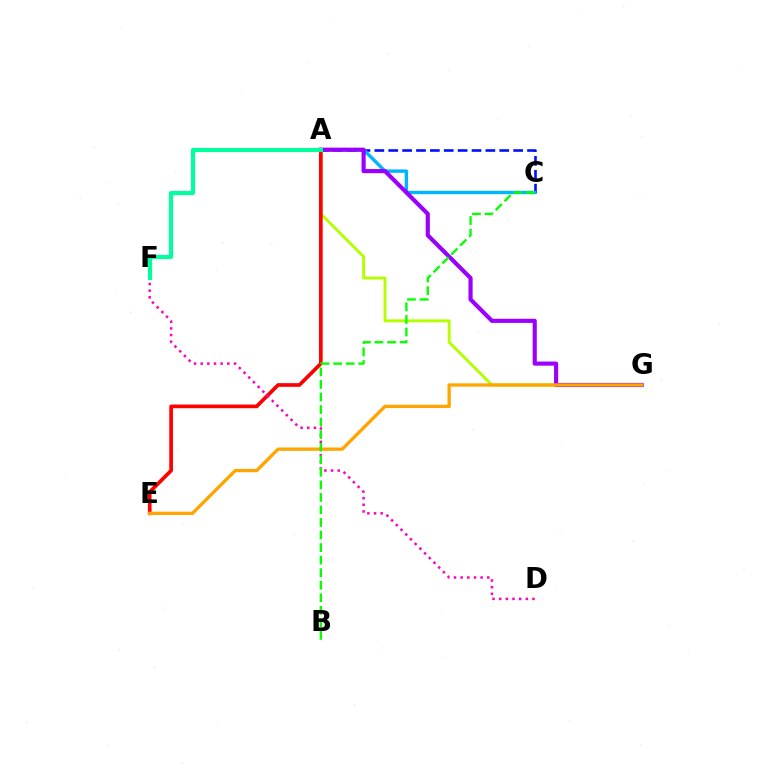{('A', 'G'): [{'color': '#b3ff00', 'line_style': 'solid', 'thickness': 2.11}, {'color': '#9b00ff', 'line_style': 'solid', 'thickness': 2.98}], ('A', 'E'): [{'color': '#ff0000', 'line_style': 'solid', 'thickness': 2.66}], ('A', 'C'): [{'color': '#0010ff', 'line_style': 'dashed', 'thickness': 1.89}, {'color': '#00b5ff', 'line_style': 'solid', 'thickness': 2.44}], ('D', 'F'): [{'color': '#ff00bd', 'line_style': 'dotted', 'thickness': 1.81}], ('E', 'G'): [{'color': '#ffa500', 'line_style': 'solid', 'thickness': 2.38}], ('B', 'C'): [{'color': '#08ff00', 'line_style': 'dashed', 'thickness': 1.7}], ('A', 'F'): [{'color': '#00ff9d', 'line_style': 'solid', 'thickness': 2.98}]}